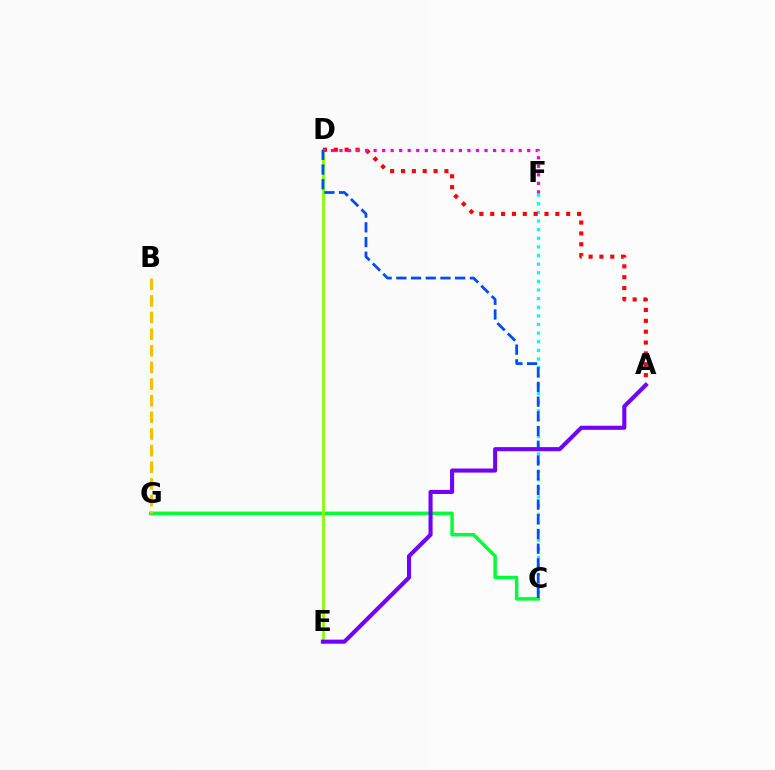{('C', 'F'): [{'color': '#00fff6', 'line_style': 'dotted', 'thickness': 2.34}], ('C', 'G'): [{'color': '#00ff39', 'line_style': 'solid', 'thickness': 2.51}], ('A', 'D'): [{'color': '#ff0000', 'line_style': 'dotted', 'thickness': 2.95}], ('D', 'E'): [{'color': '#84ff00', 'line_style': 'solid', 'thickness': 2.01}], ('D', 'F'): [{'color': '#ff00cf', 'line_style': 'dotted', 'thickness': 2.32}], ('C', 'D'): [{'color': '#004bff', 'line_style': 'dashed', 'thickness': 2.0}], ('B', 'G'): [{'color': '#ffbd00', 'line_style': 'dashed', 'thickness': 2.26}], ('A', 'E'): [{'color': '#7200ff', 'line_style': 'solid', 'thickness': 2.94}]}